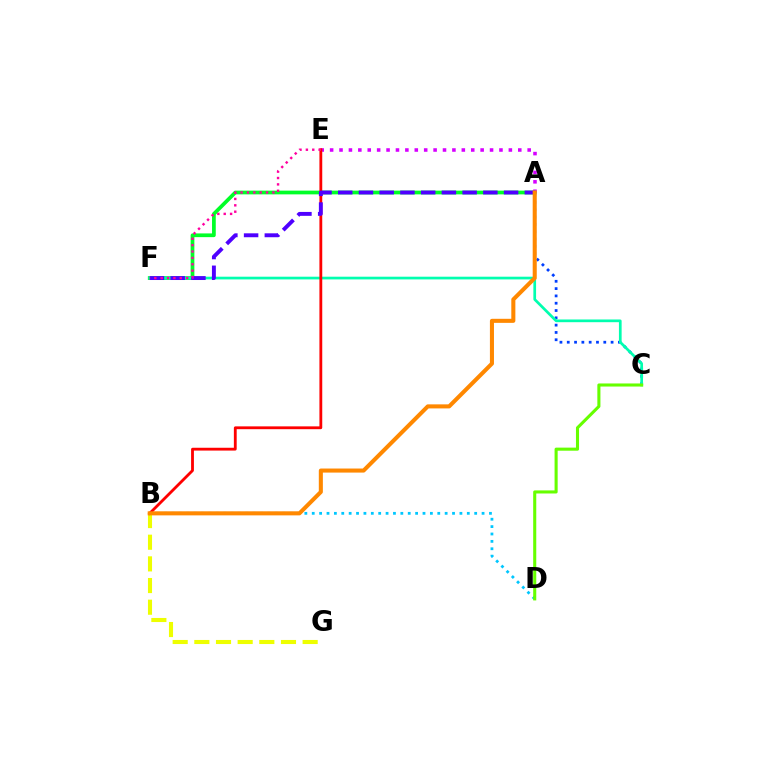{('A', 'F'): [{'color': '#00ff27', 'line_style': 'solid', 'thickness': 2.69}, {'color': '#4f00ff', 'line_style': 'dashed', 'thickness': 2.82}], ('B', 'G'): [{'color': '#eeff00', 'line_style': 'dashed', 'thickness': 2.94}], ('B', 'D'): [{'color': '#00c7ff', 'line_style': 'dotted', 'thickness': 2.01}], ('A', 'E'): [{'color': '#d600ff', 'line_style': 'dotted', 'thickness': 2.56}], ('A', 'C'): [{'color': '#003fff', 'line_style': 'dotted', 'thickness': 1.99}], ('C', 'F'): [{'color': '#00ffaf', 'line_style': 'solid', 'thickness': 1.95}], ('B', 'E'): [{'color': '#ff0000', 'line_style': 'solid', 'thickness': 2.03}], ('A', 'B'): [{'color': '#ff8800', 'line_style': 'solid', 'thickness': 2.92}], ('C', 'D'): [{'color': '#66ff00', 'line_style': 'solid', 'thickness': 2.22}], ('E', 'F'): [{'color': '#ff00a0', 'line_style': 'dotted', 'thickness': 1.73}]}